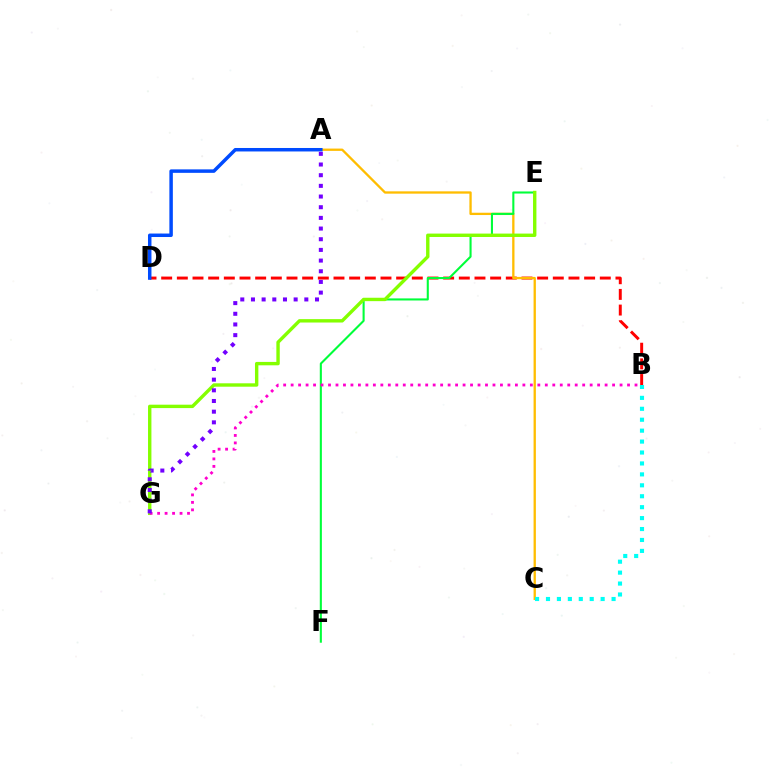{('B', 'D'): [{'color': '#ff0000', 'line_style': 'dashed', 'thickness': 2.13}], ('A', 'C'): [{'color': '#ffbd00', 'line_style': 'solid', 'thickness': 1.66}], ('A', 'D'): [{'color': '#004bff', 'line_style': 'solid', 'thickness': 2.5}], ('E', 'F'): [{'color': '#00ff39', 'line_style': 'solid', 'thickness': 1.5}], ('E', 'G'): [{'color': '#84ff00', 'line_style': 'solid', 'thickness': 2.44}], ('B', 'G'): [{'color': '#ff00cf', 'line_style': 'dotted', 'thickness': 2.03}], ('B', 'C'): [{'color': '#00fff6', 'line_style': 'dotted', 'thickness': 2.97}], ('A', 'G'): [{'color': '#7200ff', 'line_style': 'dotted', 'thickness': 2.9}]}